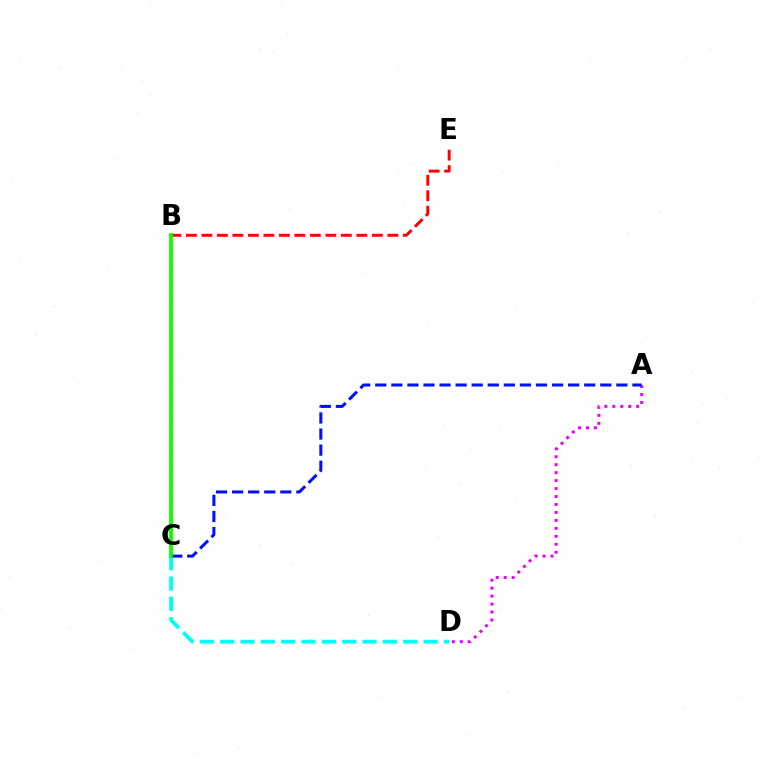{('C', 'D'): [{'color': '#00fff6', 'line_style': 'dashed', 'thickness': 2.76}], ('B', 'C'): [{'color': '#fcf500', 'line_style': 'dashed', 'thickness': 2.26}, {'color': '#08ff00', 'line_style': 'solid', 'thickness': 2.69}], ('B', 'E'): [{'color': '#ff0000', 'line_style': 'dashed', 'thickness': 2.1}], ('A', 'D'): [{'color': '#ee00ff', 'line_style': 'dotted', 'thickness': 2.16}], ('A', 'C'): [{'color': '#0010ff', 'line_style': 'dashed', 'thickness': 2.18}]}